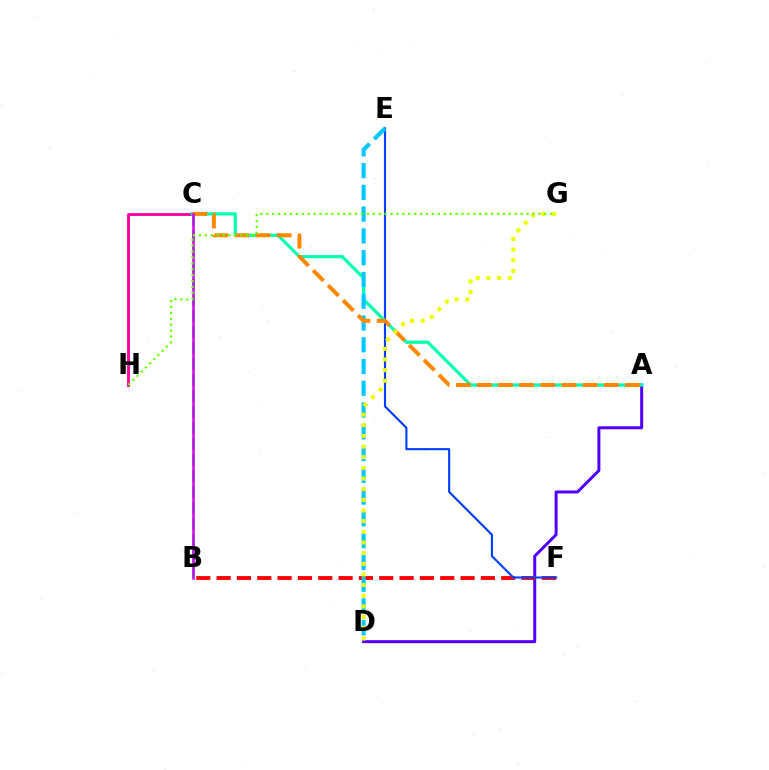{('A', 'D'): [{'color': '#4f00ff', 'line_style': 'solid', 'thickness': 2.15}], ('C', 'H'): [{'color': '#ff00a0', 'line_style': 'solid', 'thickness': 2.05}], ('B', 'F'): [{'color': '#ff0000', 'line_style': 'dashed', 'thickness': 2.76}], ('B', 'C'): [{'color': '#00ff27', 'line_style': 'dashed', 'thickness': 2.17}, {'color': '#d600ff', 'line_style': 'solid', 'thickness': 1.81}], ('E', 'F'): [{'color': '#003fff', 'line_style': 'solid', 'thickness': 1.54}], ('A', 'C'): [{'color': '#00ffaf', 'line_style': 'solid', 'thickness': 2.31}, {'color': '#ff8800', 'line_style': 'dashed', 'thickness': 2.87}], ('D', 'E'): [{'color': '#00c7ff', 'line_style': 'dashed', 'thickness': 2.96}], ('D', 'G'): [{'color': '#eeff00', 'line_style': 'dotted', 'thickness': 2.9}], ('G', 'H'): [{'color': '#66ff00', 'line_style': 'dotted', 'thickness': 1.61}]}